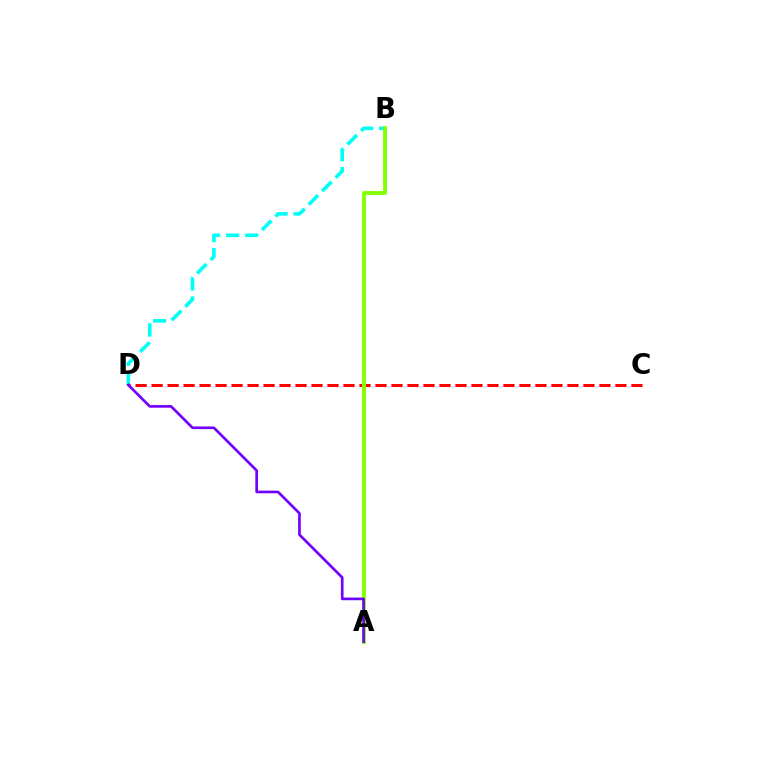{('B', 'D'): [{'color': '#00fff6', 'line_style': 'dashed', 'thickness': 2.59}], ('C', 'D'): [{'color': '#ff0000', 'line_style': 'dashed', 'thickness': 2.17}], ('A', 'B'): [{'color': '#84ff00', 'line_style': 'solid', 'thickness': 2.77}], ('A', 'D'): [{'color': '#7200ff', 'line_style': 'solid', 'thickness': 1.92}]}